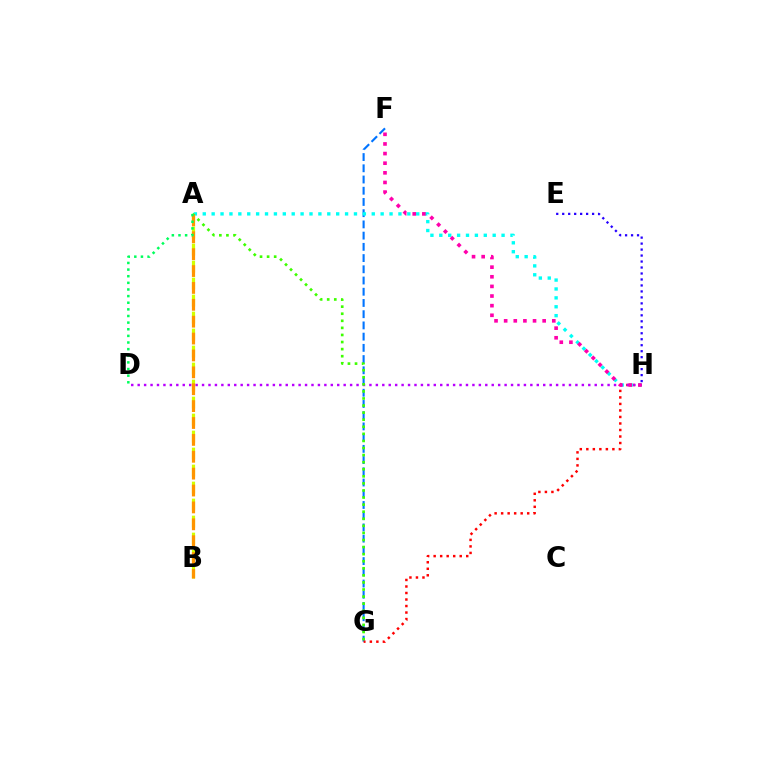{('F', 'G'): [{'color': '#0074ff', 'line_style': 'dashed', 'thickness': 1.52}], ('G', 'H'): [{'color': '#ff0000', 'line_style': 'dotted', 'thickness': 1.77}], ('A', 'H'): [{'color': '#00fff6', 'line_style': 'dotted', 'thickness': 2.42}], ('D', 'H'): [{'color': '#b900ff', 'line_style': 'dotted', 'thickness': 1.75}], ('A', 'B'): [{'color': '#d1ff00', 'line_style': 'dashed', 'thickness': 2.31}, {'color': '#ff9400', 'line_style': 'dashed', 'thickness': 2.29}], ('A', 'G'): [{'color': '#3dff00', 'line_style': 'dotted', 'thickness': 1.92}], ('F', 'H'): [{'color': '#ff00ac', 'line_style': 'dotted', 'thickness': 2.62}], ('E', 'H'): [{'color': '#2500ff', 'line_style': 'dotted', 'thickness': 1.62}], ('A', 'D'): [{'color': '#00ff5c', 'line_style': 'dotted', 'thickness': 1.8}]}